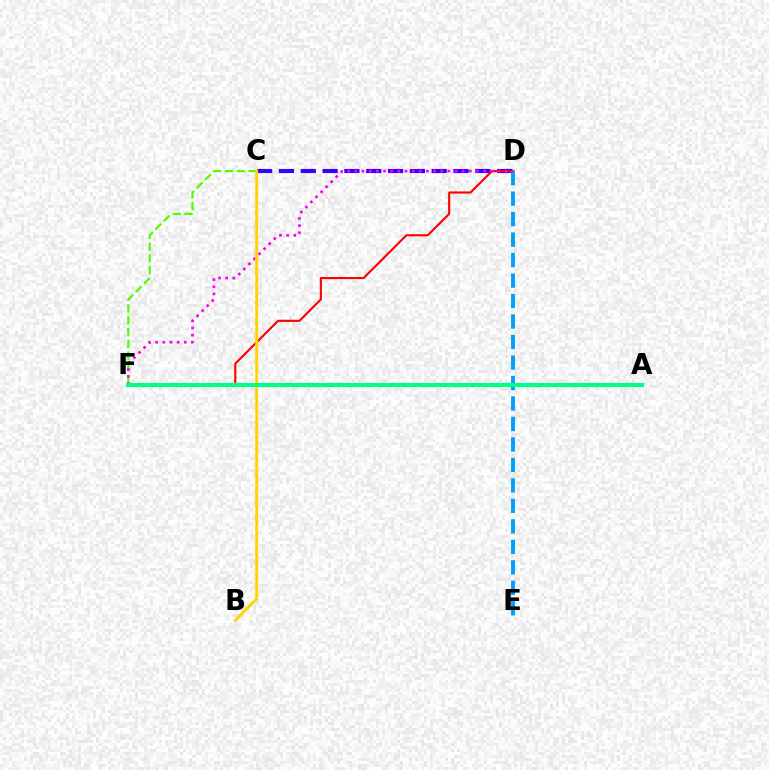{('C', 'D'): [{'color': '#3700ff', 'line_style': 'dashed', 'thickness': 2.97}], ('D', 'F'): [{'color': '#ff0000', 'line_style': 'solid', 'thickness': 1.53}, {'color': '#ff00ed', 'line_style': 'dotted', 'thickness': 1.94}], ('C', 'F'): [{'color': '#4fff00', 'line_style': 'dashed', 'thickness': 1.6}], ('D', 'E'): [{'color': '#009eff', 'line_style': 'dashed', 'thickness': 2.78}], ('B', 'C'): [{'color': '#ffd500', 'line_style': 'solid', 'thickness': 2.09}], ('A', 'F'): [{'color': '#00ff86', 'line_style': 'solid', 'thickness': 2.96}]}